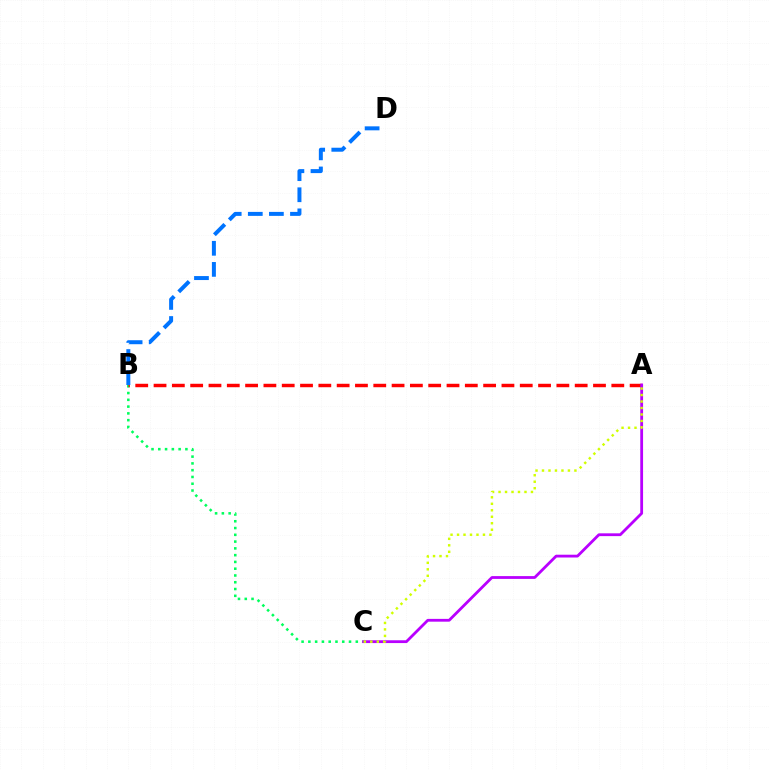{('B', 'C'): [{'color': '#00ff5c', 'line_style': 'dotted', 'thickness': 1.84}], ('A', 'B'): [{'color': '#ff0000', 'line_style': 'dashed', 'thickness': 2.49}], ('A', 'C'): [{'color': '#b900ff', 'line_style': 'solid', 'thickness': 2.01}, {'color': '#d1ff00', 'line_style': 'dotted', 'thickness': 1.76}], ('B', 'D'): [{'color': '#0074ff', 'line_style': 'dashed', 'thickness': 2.87}]}